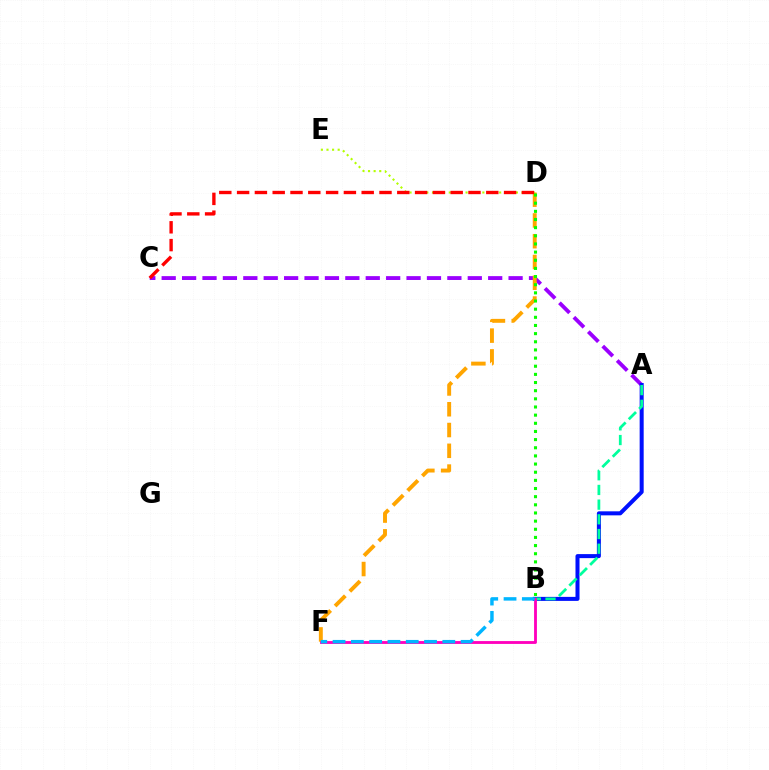{('A', 'C'): [{'color': '#9b00ff', 'line_style': 'dashed', 'thickness': 2.77}], ('A', 'B'): [{'color': '#0010ff', 'line_style': 'solid', 'thickness': 2.89}, {'color': '#00ff9d', 'line_style': 'dashed', 'thickness': 2.0}], ('D', 'E'): [{'color': '#b3ff00', 'line_style': 'dotted', 'thickness': 1.52}], ('D', 'F'): [{'color': '#ffa500', 'line_style': 'dashed', 'thickness': 2.82}], ('B', 'F'): [{'color': '#ff00bd', 'line_style': 'solid', 'thickness': 2.04}, {'color': '#00b5ff', 'line_style': 'dashed', 'thickness': 2.49}], ('C', 'D'): [{'color': '#ff0000', 'line_style': 'dashed', 'thickness': 2.42}], ('B', 'D'): [{'color': '#08ff00', 'line_style': 'dotted', 'thickness': 2.21}]}